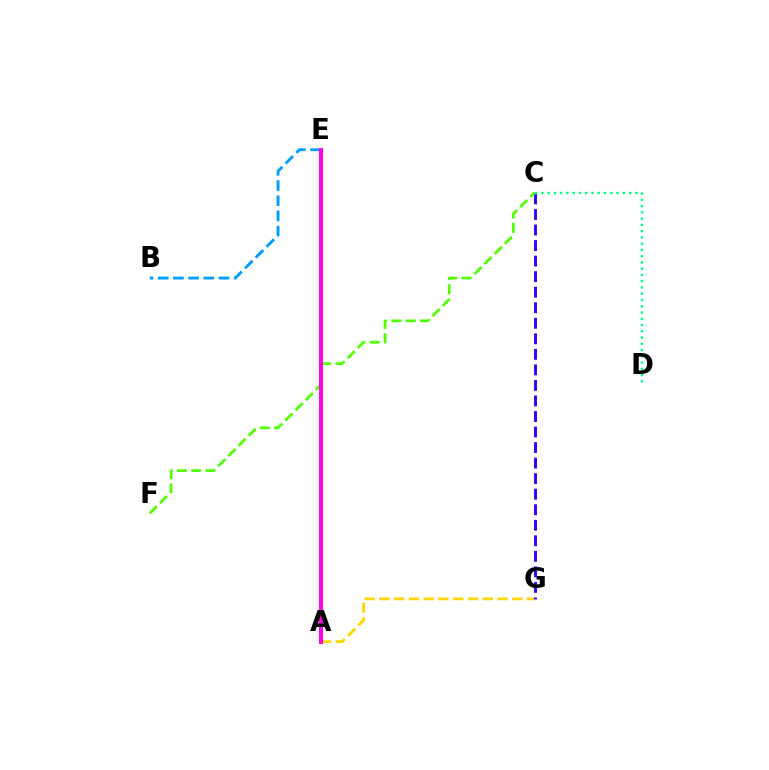{('A', 'G'): [{'color': '#ffd500', 'line_style': 'dashed', 'thickness': 2.01}], ('C', 'G'): [{'color': '#3700ff', 'line_style': 'dashed', 'thickness': 2.11}], ('B', 'E'): [{'color': '#009eff', 'line_style': 'dashed', 'thickness': 2.06}], ('C', 'F'): [{'color': '#4fff00', 'line_style': 'dashed', 'thickness': 1.95}], ('A', 'E'): [{'color': '#ff0000', 'line_style': 'dotted', 'thickness': 2.05}, {'color': '#ff00ed', 'line_style': 'solid', 'thickness': 2.84}], ('C', 'D'): [{'color': '#00ff86', 'line_style': 'dotted', 'thickness': 1.7}]}